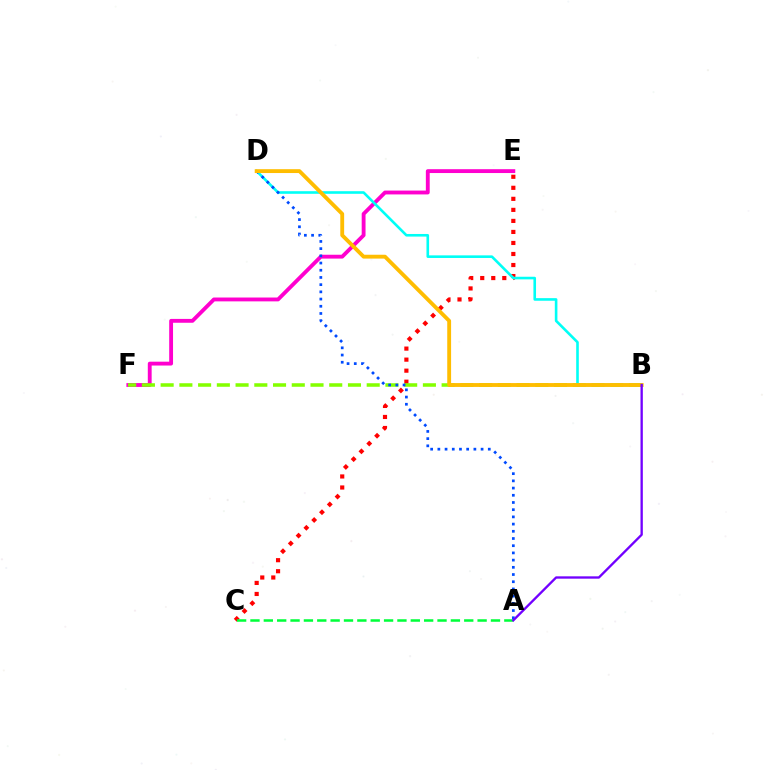{('E', 'F'): [{'color': '#ff00cf', 'line_style': 'solid', 'thickness': 2.77}], ('C', 'E'): [{'color': '#ff0000', 'line_style': 'dotted', 'thickness': 3.0}], ('B', 'F'): [{'color': '#84ff00', 'line_style': 'dashed', 'thickness': 2.54}], ('B', 'D'): [{'color': '#00fff6', 'line_style': 'solid', 'thickness': 1.88}, {'color': '#ffbd00', 'line_style': 'solid', 'thickness': 2.77}], ('A', 'D'): [{'color': '#004bff', 'line_style': 'dotted', 'thickness': 1.96}], ('A', 'C'): [{'color': '#00ff39', 'line_style': 'dashed', 'thickness': 1.82}], ('A', 'B'): [{'color': '#7200ff', 'line_style': 'solid', 'thickness': 1.68}]}